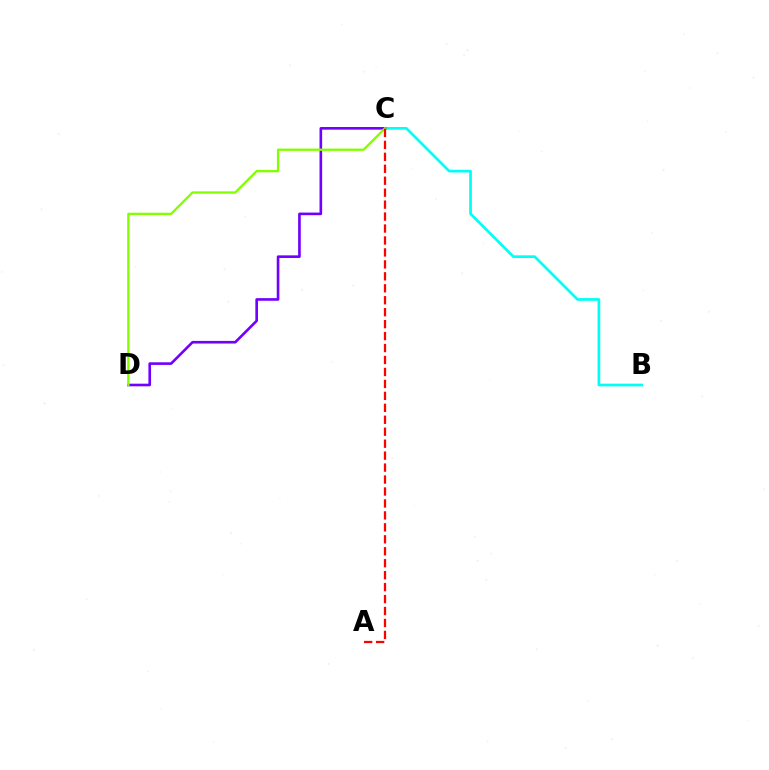{('B', 'C'): [{'color': '#00fff6', 'line_style': 'solid', 'thickness': 1.94}], ('C', 'D'): [{'color': '#7200ff', 'line_style': 'solid', 'thickness': 1.9}, {'color': '#84ff00', 'line_style': 'solid', 'thickness': 1.68}], ('A', 'C'): [{'color': '#ff0000', 'line_style': 'dashed', 'thickness': 1.62}]}